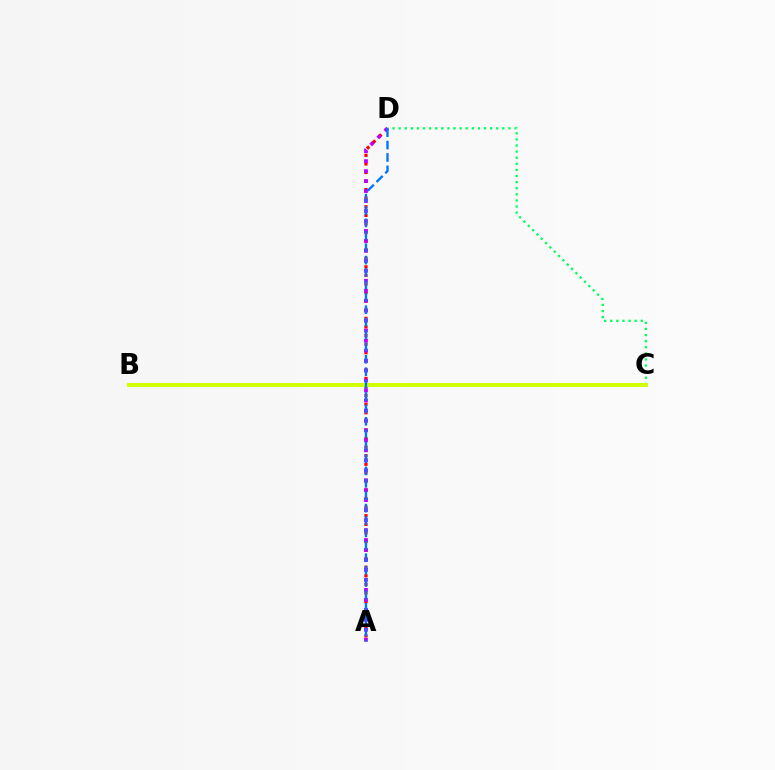{('C', 'D'): [{'color': '#00ff5c', 'line_style': 'dotted', 'thickness': 1.66}], ('A', 'D'): [{'color': '#ff0000', 'line_style': 'dotted', 'thickness': 2.33}, {'color': '#b900ff', 'line_style': 'dotted', 'thickness': 2.71}, {'color': '#0074ff', 'line_style': 'dashed', 'thickness': 1.68}], ('B', 'C'): [{'color': '#d1ff00', 'line_style': 'solid', 'thickness': 2.9}]}